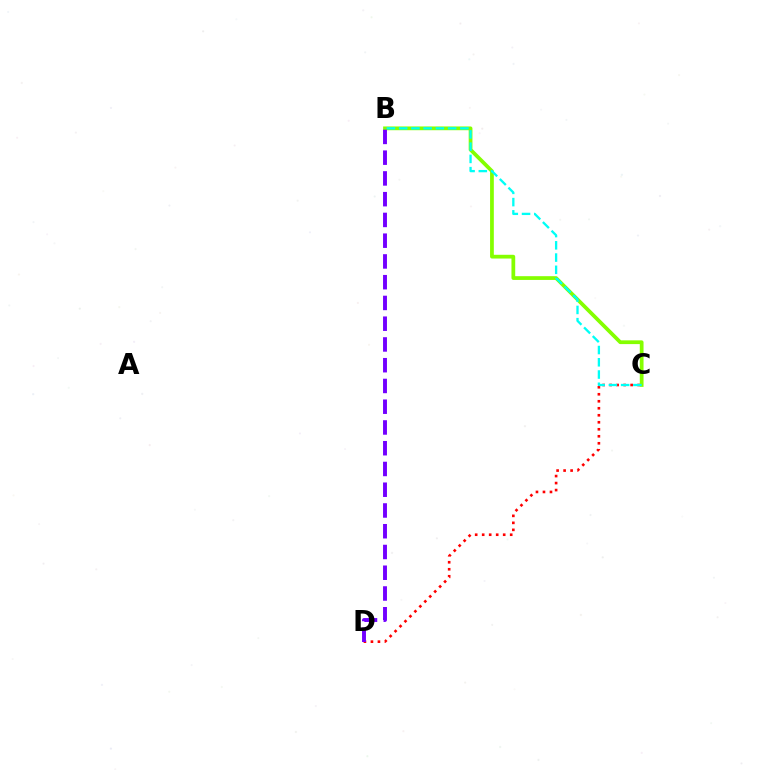{('C', 'D'): [{'color': '#ff0000', 'line_style': 'dotted', 'thickness': 1.9}], ('B', 'C'): [{'color': '#84ff00', 'line_style': 'solid', 'thickness': 2.7}, {'color': '#00fff6', 'line_style': 'dashed', 'thickness': 1.66}], ('B', 'D'): [{'color': '#7200ff', 'line_style': 'dashed', 'thickness': 2.82}]}